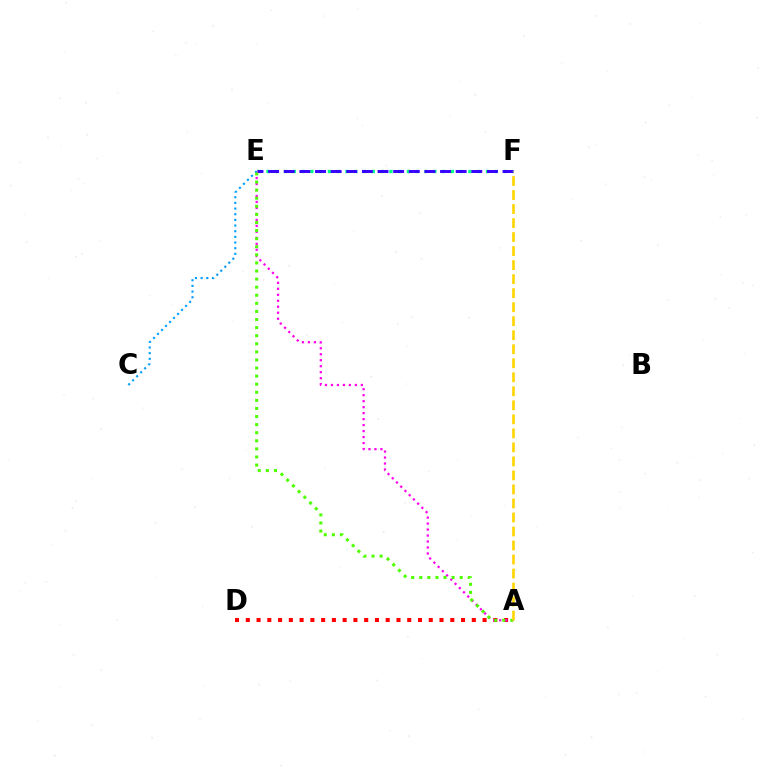{('E', 'F'): [{'color': '#00ff86', 'line_style': 'dotted', 'thickness': 2.39}, {'color': '#3700ff', 'line_style': 'dashed', 'thickness': 2.12}], ('A', 'D'): [{'color': '#ff0000', 'line_style': 'dotted', 'thickness': 2.92}], ('A', 'E'): [{'color': '#ff00ed', 'line_style': 'dotted', 'thickness': 1.63}, {'color': '#4fff00', 'line_style': 'dotted', 'thickness': 2.2}], ('C', 'E'): [{'color': '#009eff', 'line_style': 'dotted', 'thickness': 1.54}], ('A', 'F'): [{'color': '#ffd500', 'line_style': 'dashed', 'thickness': 1.9}]}